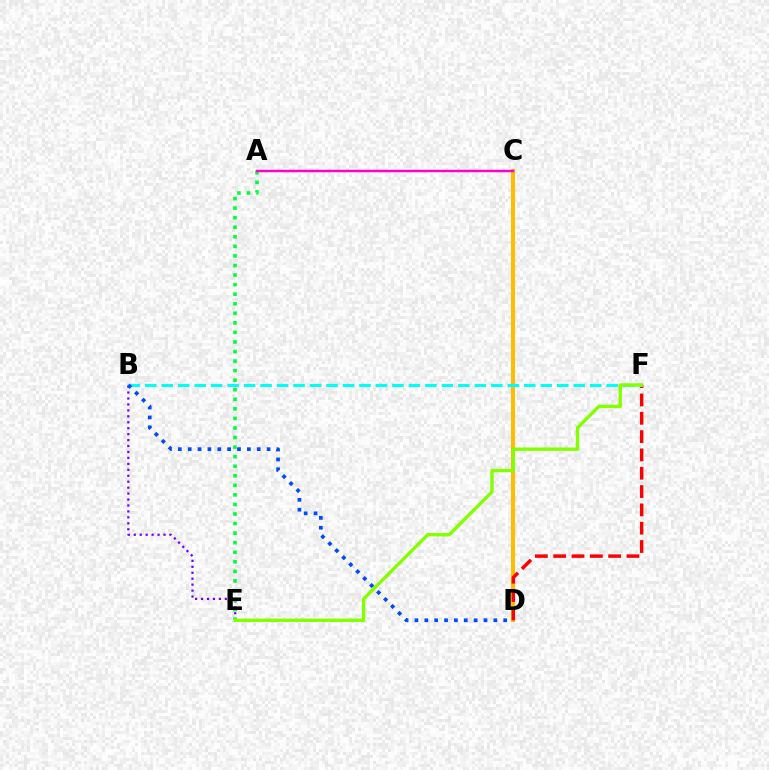{('C', 'D'): [{'color': '#ffbd00', 'line_style': 'solid', 'thickness': 2.92}], ('D', 'F'): [{'color': '#ff0000', 'line_style': 'dashed', 'thickness': 2.49}], ('B', 'E'): [{'color': '#7200ff', 'line_style': 'dotted', 'thickness': 1.62}], ('B', 'F'): [{'color': '#00fff6', 'line_style': 'dashed', 'thickness': 2.24}], ('A', 'E'): [{'color': '#00ff39', 'line_style': 'dotted', 'thickness': 2.6}], ('A', 'C'): [{'color': '#ff00cf', 'line_style': 'solid', 'thickness': 1.77}], ('B', 'D'): [{'color': '#004bff', 'line_style': 'dotted', 'thickness': 2.68}], ('E', 'F'): [{'color': '#84ff00', 'line_style': 'solid', 'thickness': 2.41}]}